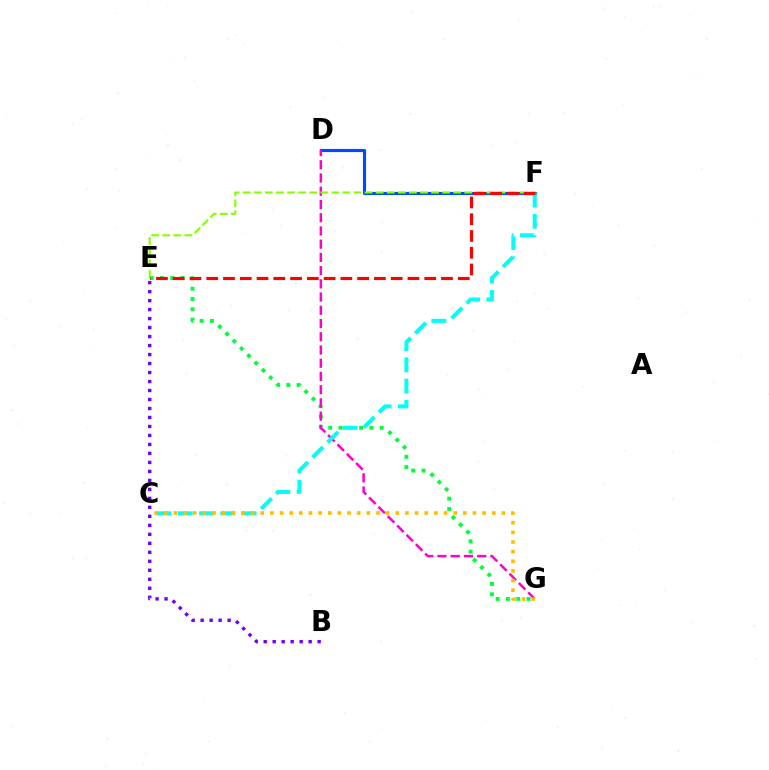{('D', 'F'): [{'color': '#004bff', 'line_style': 'solid', 'thickness': 2.25}], ('E', 'G'): [{'color': '#00ff39', 'line_style': 'dotted', 'thickness': 2.8}], ('D', 'G'): [{'color': '#ff00cf', 'line_style': 'dashed', 'thickness': 1.8}], ('C', 'F'): [{'color': '#00fff6', 'line_style': 'dashed', 'thickness': 2.89}], ('E', 'F'): [{'color': '#84ff00', 'line_style': 'dashed', 'thickness': 1.5}, {'color': '#ff0000', 'line_style': 'dashed', 'thickness': 2.28}], ('C', 'G'): [{'color': '#ffbd00', 'line_style': 'dotted', 'thickness': 2.62}], ('B', 'E'): [{'color': '#7200ff', 'line_style': 'dotted', 'thickness': 2.44}]}